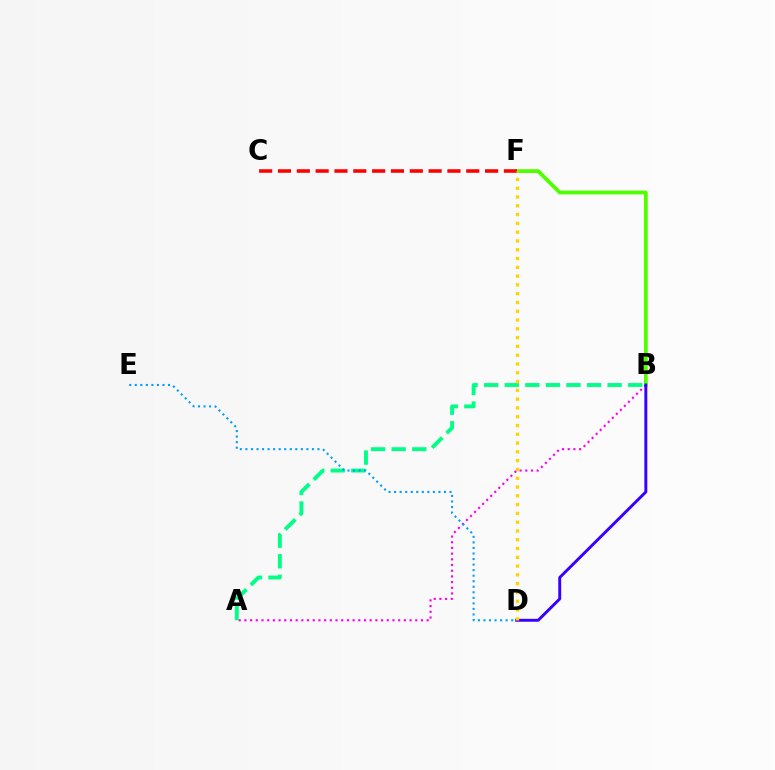{('A', 'B'): [{'color': '#00ff86', 'line_style': 'dashed', 'thickness': 2.8}, {'color': '#ff00ed', 'line_style': 'dotted', 'thickness': 1.55}], ('B', 'F'): [{'color': '#4fff00', 'line_style': 'solid', 'thickness': 2.72}], ('C', 'F'): [{'color': '#ff0000', 'line_style': 'dashed', 'thickness': 2.56}], ('B', 'D'): [{'color': '#3700ff', 'line_style': 'solid', 'thickness': 2.11}], ('D', 'F'): [{'color': '#ffd500', 'line_style': 'dotted', 'thickness': 2.39}], ('D', 'E'): [{'color': '#009eff', 'line_style': 'dotted', 'thickness': 1.51}]}